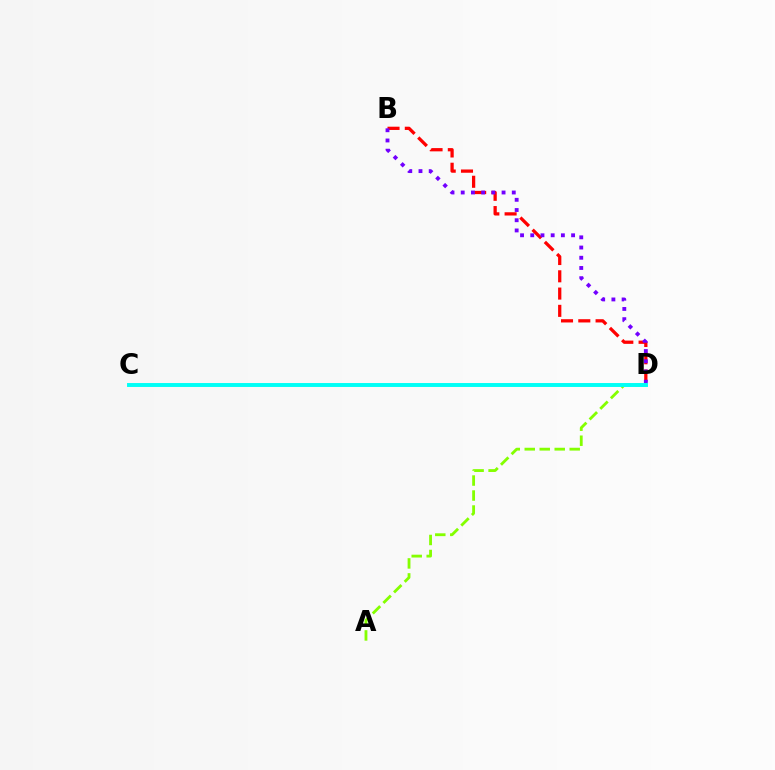{('B', 'D'): [{'color': '#ff0000', 'line_style': 'dashed', 'thickness': 2.35}, {'color': '#7200ff', 'line_style': 'dotted', 'thickness': 2.77}], ('A', 'D'): [{'color': '#84ff00', 'line_style': 'dashed', 'thickness': 2.04}], ('C', 'D'): [{'color': '#00fff6', 'line_style': 'solid', 'thickness': 2.82}]}